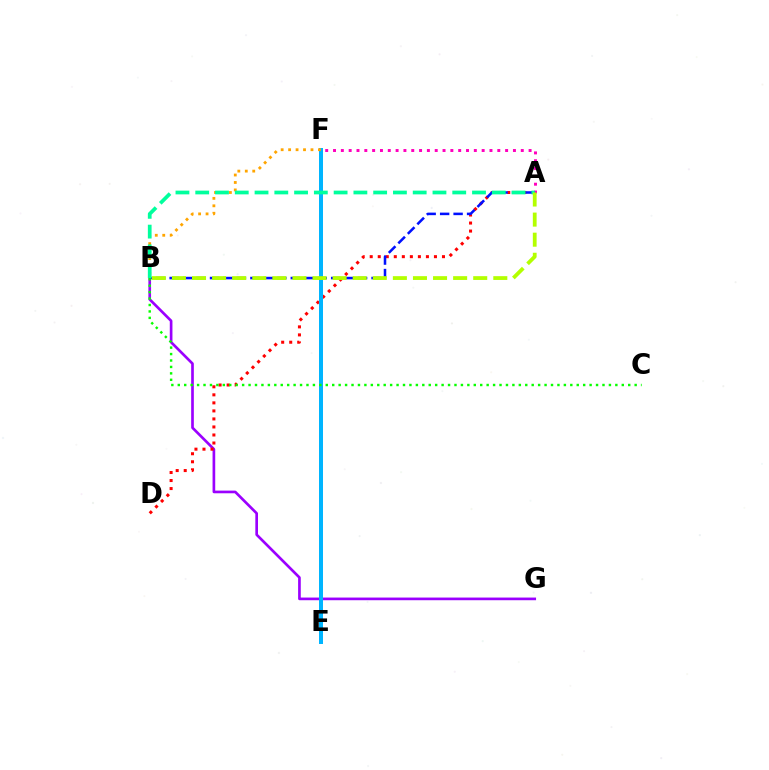{('B', 'G'): [{'color': '#9b00ff', 'line_style': 'solid', 'thickness': 1.92}], ('A', 'D'): [{'color': '#ff0000', 'line_style': 'dotted', 'thickness': 2.18}], ('E', 'F'): [{'color': '#00b5ff', 'line_style': 'solid', 'thickness': 2.87}], ('B', 'F'): [{'color': '#ffa500', 'line_style': 'dotted', 'thickness': 2.03}], ('A', 'F'): [{'color': '#ff00bd', 'line_style': 'dotted', 'thickness': 2.13}], ('A', 'B'): [{'color': '#0010ff', 'line_style': 'dashed', 'thickness': 1.83}, {'color': '#00ff9d', 'line_style': 'dashed', 'thickness': 2.69}, {'color': '#b3ff00', 'line_style': 'dashed', 'thickness': 2.73}], ('B', 'C'): [{'color': '#08ff00', 'line_style': 'dotted', 'thickness': 1.75}]}